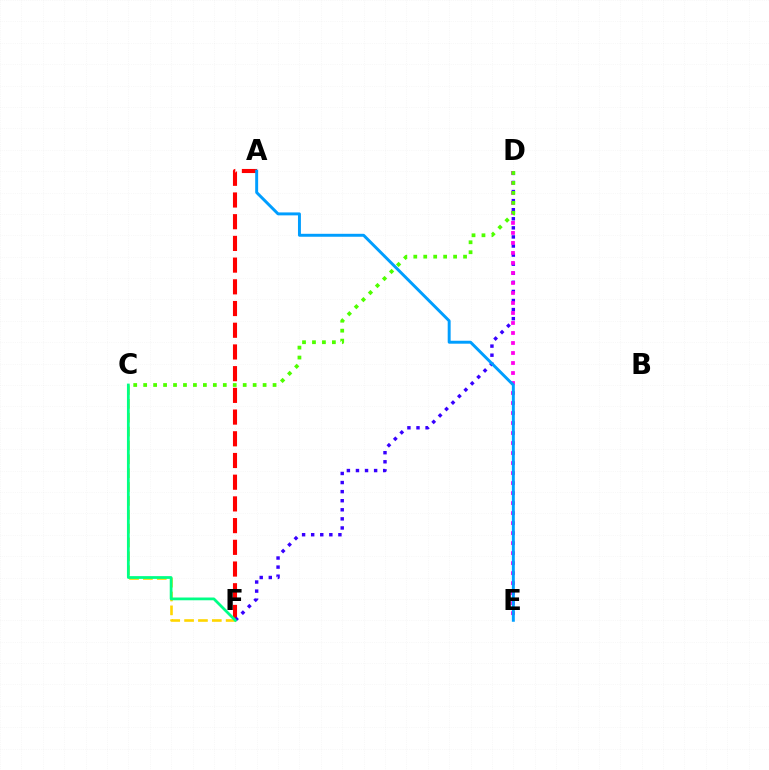{('A', 'F'): [{'color': '#ff0000', 'line_style': 'dashed', 'thickness': 2.95}], ('C', 'F'): [{'color': '#ffd500', 'line_style': 'dashed', 'thickness': 1.88}, {'color': '#00ff86', 'line_style': 'solid', 'thickness': 1.99}], ('D', 'F'): [{'color': '#3700ff', 'line_style': 'dotted', 'thickness': 2.47}], ('D', 'E'): [{'color': '#ff00ed', 'line_style': 'dotted', 'thickness': 2.72}], ('A', 'E'): [{'color': '#009eff', 'line_style': 'solid', 'thickness': 2.12}], ('C', 'D'): [{'color': '#4fff00', 'line_style': 'dotted', 'thickness': 2.7}]}